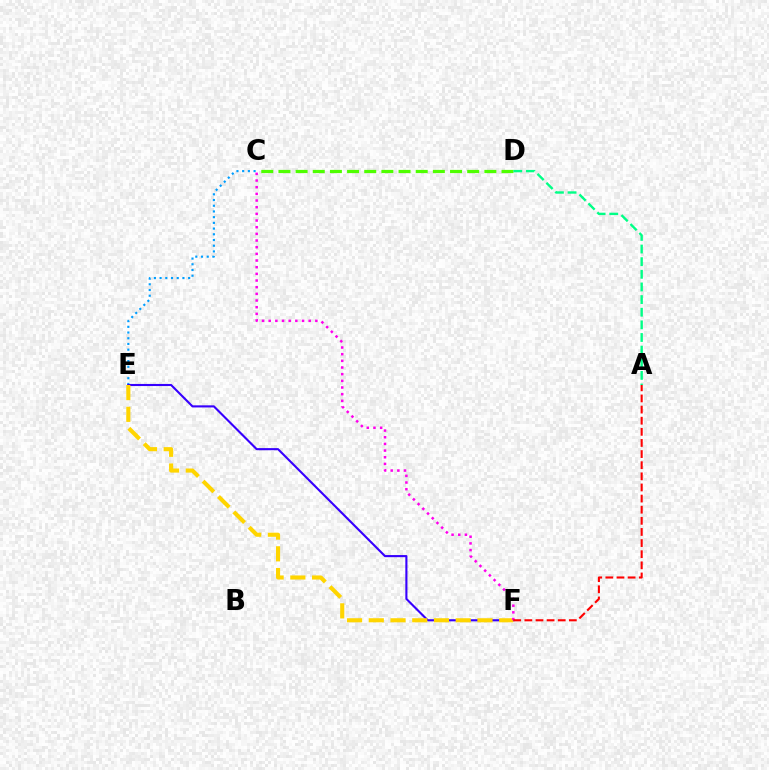{('C', 'E'): [{'color': '#009eff', 'line_style': 'dotted', 'thickness': 1.55}], ('E', 'F'): [{'color': '#3700ff', 'line_style': 'solid', 'thickness': 1.52}, {'color': '#ffd500', 'line_style': 'dashed', 'thickness': 2.95}], ('C', 'F'): [{'color': '#ff00ed', 'line_style': 'dotted', 'thickness': 1.81}], ('C', 'D'): [{'color': '#4fff00', 'line_style': 'dashed', 'thickness': 2.33}], ('A', 'F'): [{'color': '#ff0000', 'line_style': 'dashed', 'thickness': 1.51}], ('A', 'D'): [{'color': '#00ff86', 'line_style': 'dashed', 'thickness': 1.72}]}